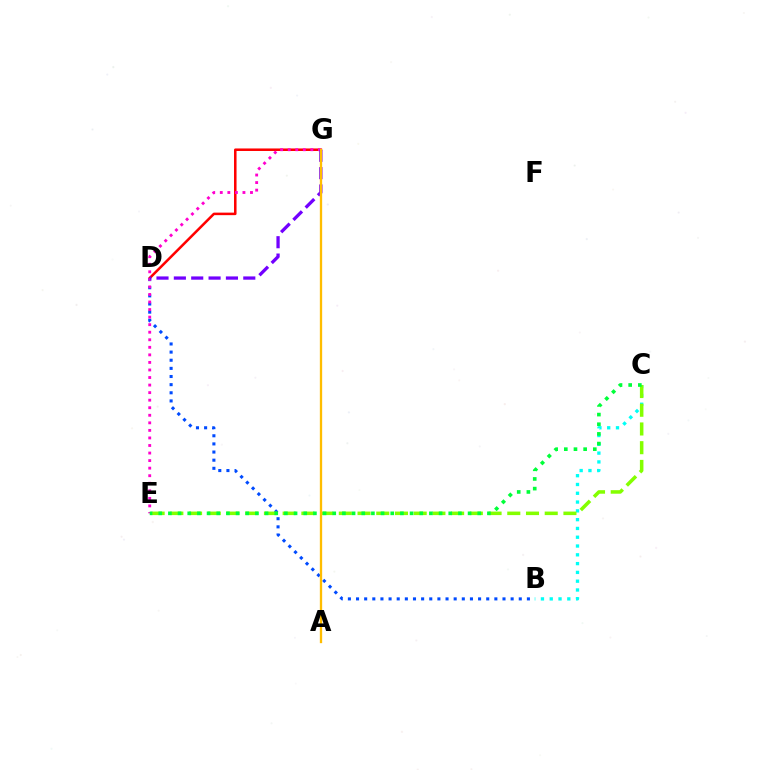{('D', 'G'): [{'color': '#ff0000', 'line_style': 'solid', 'thickness': 1.82}, {'color': '#7200ff', 'line_style': 'dashed', 'thickness': 2.36}], ('B', 'D'): [{'color': '#004bff', 'line_style': 'dotted', 'thickness': 2.21}], ('E', 'G'): [{'color': '#ff00cf', 'line_style': 'dotted', 'thickness': 2.05}], ('B', 'C'): [{'color': '#00fff6', 'line_style': 'dotted', 'thickness': 2.39}], ('C', 'E'): [{'color': '#84ff00', 'line_style': 'dashed', 'thickness': 2.54}, {'color': '#00ff39', 'line_style': 'dotted', 'thickness': 2.63}], ('A', 'G'): [{'color': '#ffbd00', 'line_style': 'solid', 'thickness': 1.67}]}